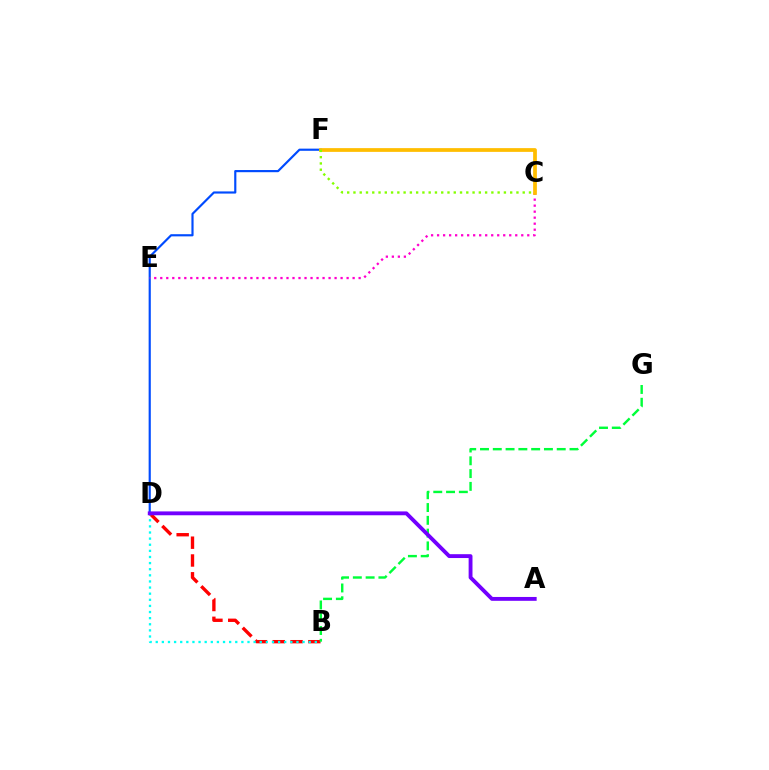{('D', 'F'): [{'color': '#004bff', 'line_style': 'solid', 'thickness': 1.56}], ('C', 'E'): [{'color': '#ff00cf', 'line_style': 'dotted', 'thickness': 1.63}], ('B', 'D'): [{'color': '#ff0000', 'line_style': 'dashed', 'thickness': 2.42}, {'color': '#00fff6', 'line_style': 'dotted', 'thickness': 1.66}], ('C', 'F'): [{'color': '#ffbd00', 'line_style': 'solid', 'thickness': 2.7}, {'color': '#84ff00', 'line_style': 'dotted', 'thickness': 1.7}], ('B', 'G'): [{'color': '#00ff39', 'line_style': 'dashed', 'thickness': 1.74}], ('A', 'D'): [{'color': '#7200ff', 'line_style': 'solid', 'thickness': 2.78}]}